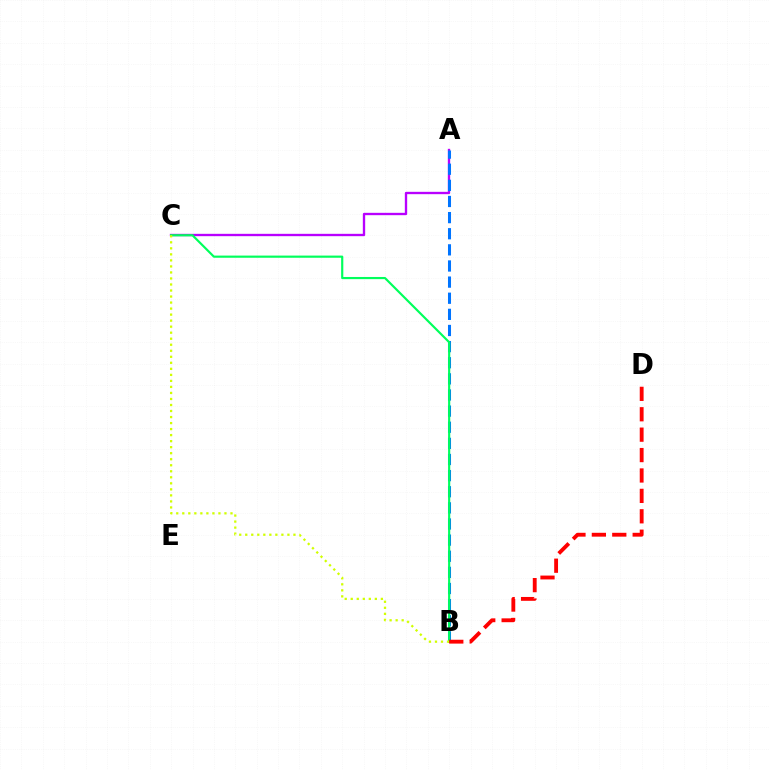{('A', 'C'): [{'color': '#b900ff', 'line_style': 'solid', 'thickness': 1.69}], ('A', 'B'): [{'color': '#0074ff', 'line_style': 'dashed', 'thickness': 2.19}], ('B', 'C'): [{'color': '#00ff5c', 'line_style': 'solid', 'thickness': 1.56}, {'color': '#d1ff00', 'line_style': 'dotted', 'thickness': 1.64}], ('B', 'D'): [{'color': '#ff0000', 'line_style': 'dashed', 'thickness': 2.77}]}